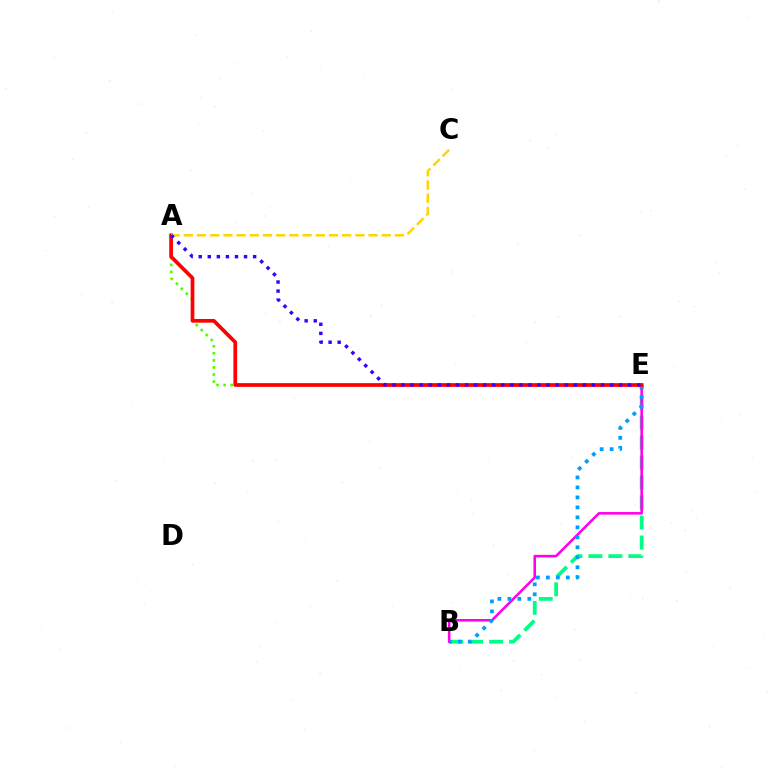{('B', 'E'): [{'color': '#00ff86', 'line_style': 'dashed', 'thickness': 2.71}, {'color': '#ff00ed', 'line_style': 'solid', 'thickness': 1.85}, {'color': '#009eff', 'line_style': 'dotted', 'thickness': 2.71}], ('A', 'E'): [{'color': '#4fff00', 'line_style': 'dotted', 'thickness': 1.92}, {'color': '#ff0000', 'line_style': 'solid', 'thickness': 2.67}, {'color': '#3700ff', 'line_style': 'dotted', 'thickness': 2.46}], ('A', 'C'): [{'color': '#ffd500', 'line_style': 'dashed', 'thickness': 1.79}]}